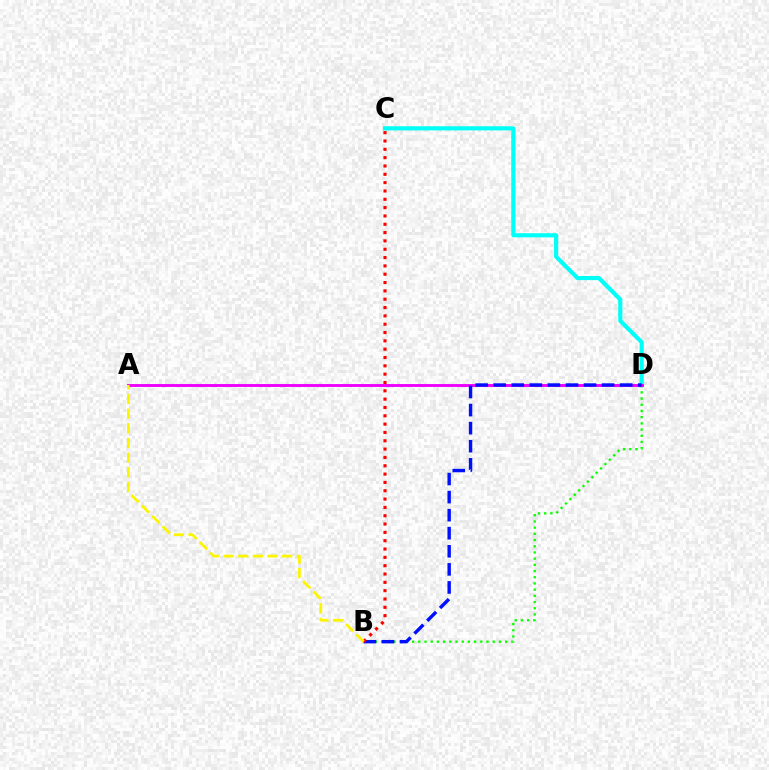{('C', 'D'): [{'color': '#00fff6', 'line_style': 'solid', 'thickness': 2.98}], ('B', 'D'): [{'color': '#08ff00', 'line_style': 'dotted', 'thickness': 1.68}, {'color': '#0010ff', 'line_style': 'dashed', 'thickness': 2.45}], ('A', 'D'): [{'color': '#ee00ff', 'line_style': 'solid', 'thickness': 2.07}], ('B', 'C'): [{'color': '#ff0000', 'line_style': 'dotted', 'thickness': 2.26}], ('A', 'B'): [{'color': '#fcf500', 'line_style': 'dashed', 'thickness': 1.99}]}